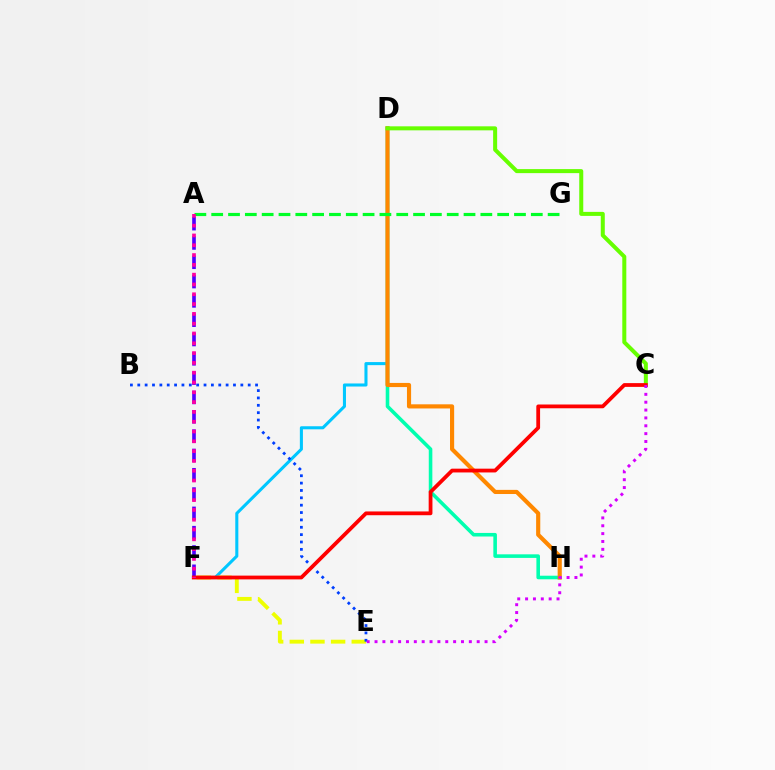{('D', 'F'): [{'color': '#00c7ff', 'line_style': 'solid', 'thickness': 2.21}], ('D', 'H'): [{'color': '#00ffaf', 'line_style': 'solid', 'thickness': 2.58}, {'color': '#ff8800', 'line_style': 'solid', 'thickness': 2.98}], ('E', 'F'): [{'color': '#eeff00', 'line_style': 'dashed', 'thickness': 2.81}], ('A', 'F'): [{'color': '#4f00ff', 'line_style': 'dashed', 'thickness': 2.62}, {'color': '#ff00a0', 'line_style': 'dotted', 'thickness': 2.66}], ('B', 'E'): [{'color': '#003fff', 'line_style': 'dotted', 'thickness': 2.0}], ('C', 'D'): [{'color': '#66ff00', 'line_style': 'solid', 'thickness': 2.89}], ('C', 'F'): [{'color': '#ff0000', 'line_style': 'solid', 'thickness': 2.72}], ('C', 'E'): [{'color': '#d600ff', 'line_style': 'dotted', 'thickness': 2.14}], ('A', 'G'): [{'color': '#00ff27', 'line_style': 'dashed', 'thickness': 2.29}]}